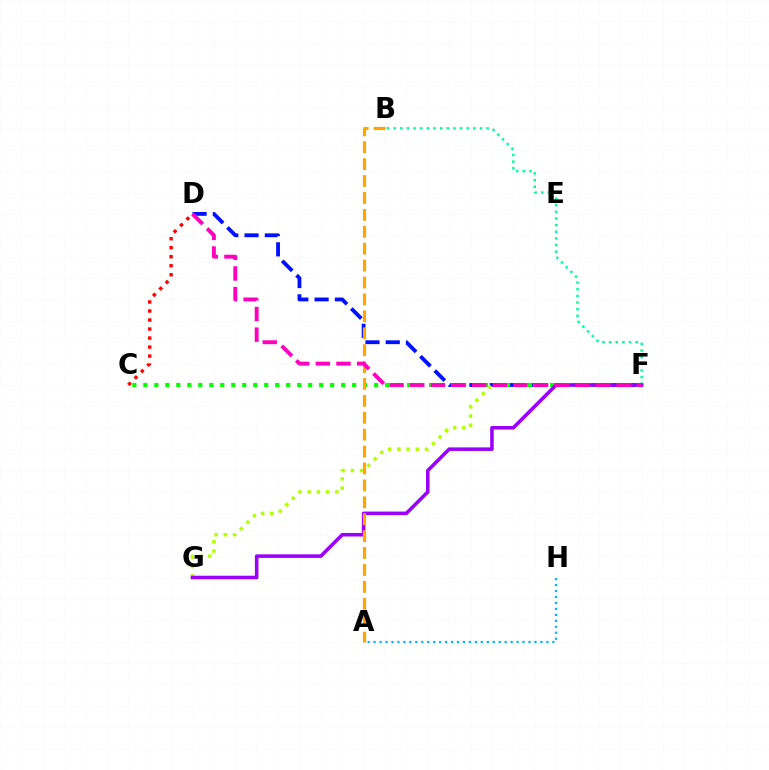{('D', 'F'): [{'color': '#0010ff', 'line_style': 'dashed', 'thickness': 2.76}, {'color': '#ff00bd', 'line_style': 'dashed', 'thickness': 2.81}], ('C', 'D'): [{'color': '#ff0000', 'line_style': 'dotted', 'thickness': 2.45}], ('F', 'G'): [{'color': '#b3ff00', 'line_style': 'dotted', 'thickness': 2.51}, {'color': '#9b00ff', 'line_style': 'solid', 'thickness': 2.56}], ('B', 'F'): [{'color': '#00ff9d', 'line_style': 'dotted', 'thickness': 1.8}], ('A', 'H'): [{'color': '#00b5ff', 'line_style': 'dotted', 'thickness': 1.62}], ('C', 'F'): [{'color': '#08ff00', 'line_style': 'dotted', 'thickness': 2.99}], ('A', 'B'): [{'color': '#ffa500', 'line_style': 'dashed', 'thickness': 2.3}]}